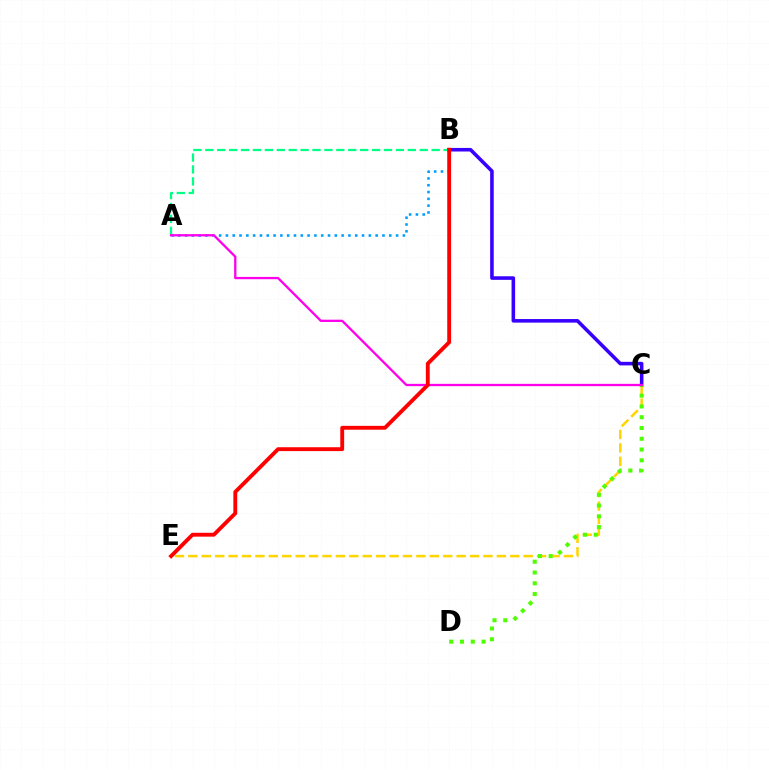{('C', 'E'): [{'color': '#ffd500', 'line_style': 'dashed', 'thickness': 1.82}], ('A', 'B'): [{'color': '#009eff', 'line_style': 'dotted', 'thickness': 1.85}, {'color': '#00ff86', 'line_style': 'dashed', 'thickness': 1.62}], ('B', 'C'): [{'color': '#3700ff', 'line_style': 'solid', 'thickness': 2.57}], ('C', 'D'): [{'color': '#4fff00', 'line_style': 'dotted', 'thickness': 2.93}], ('A', 'C'): [{'color': '#ff00ed', 'line_style': 'solid', 'thickness': 1.66}], ('B', 'E'): [{'color': '#ff0000', 'line_style': 'solid', 'thickness': 2.78}]}